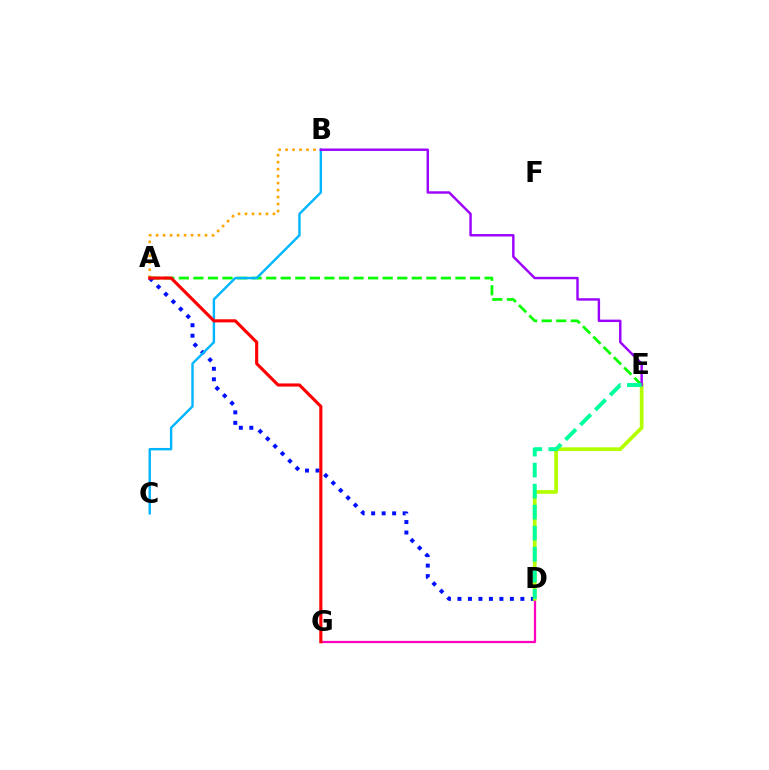{('A', 'B'): [{'color': '#ffa500', 'line_style': 'dotted', 'thickness': 1.9}], ('A', 'E'): [{'color': '#08ff00', 'line_style': 'dashed', 'thickness': 1.98}], ('D', 'G'): [{'color': '#ff00bd', 'line_style': 'solid', 'thickness': 1.62}], ('A', 'D'): [{'color': '#0010ff', 'line_style': 'dotted', 'thickness': 2.85}], ('B', 'C'): [{'color': '#00b5ff', 'line_style': 'solid', 'thickness': 1.73}], ('D', 'E'): [{'color': '#b3ff00', 'line_style': 'solid', 'thickness': 2.69}, {'color': '#00ff9d', 'line_style': 'dashed', 'thickness': 2.86}], ('B', 'E'): [{'color': '#9b00ff', 'line_style': 'solid', 'thickness': 1.75}], ('A', 'G'): [{'color': '#ff0000', 'line_style': 'solid', 'thickness': 2.25}]}